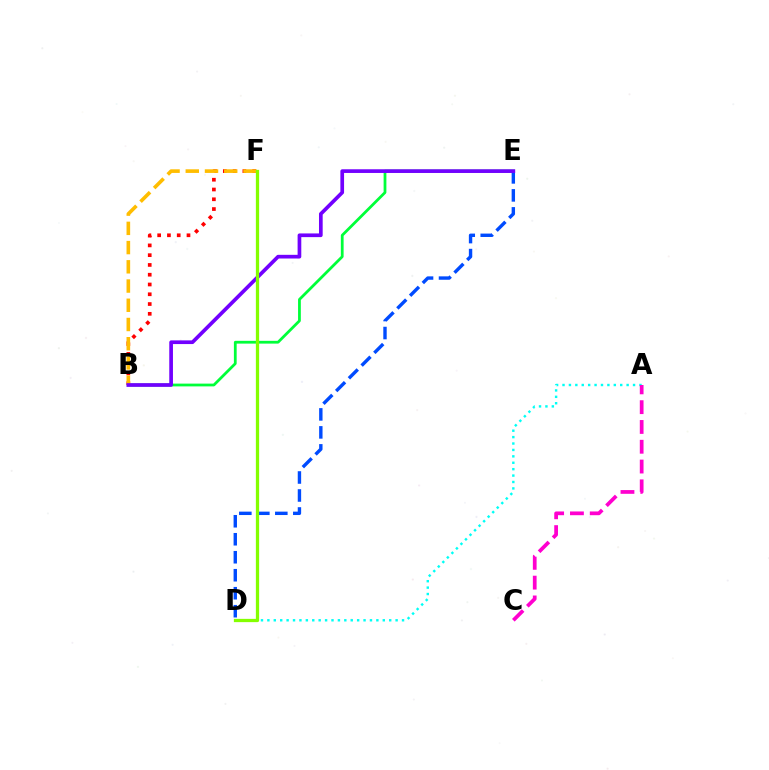{('B', 'F'): [{'color': '#ff0000', 'line_style': 'dotted', 'thickness': 2.66}, {'color': '#ffbd00', 'line_style': 'dashed', 'thickness': 2.61}], ('B', 'E'): [{'color': '#00ff39', 'line_style': 'solid', 'thickness': 2.0}, {'color': '#7200ff', 'line_style': 'solid', 'thickness': 2.66}], ('A', 'D'): [{'color': '#00fff6', 'line_style': 'dotted', 'thickness': 1.74}], ('A', 'C'): [{'color': '#ff00cf', 'line_style': 'dashed', 'thickness': 2.69}], ('D', 'E'): [{'color': '#004bff', 'line_style': 'dashed', 'thickness': 2.44}], ('D', 'F'): [{'color': '#84ff00', 'line_style': 'solid', 'thickness': 2.35}]}